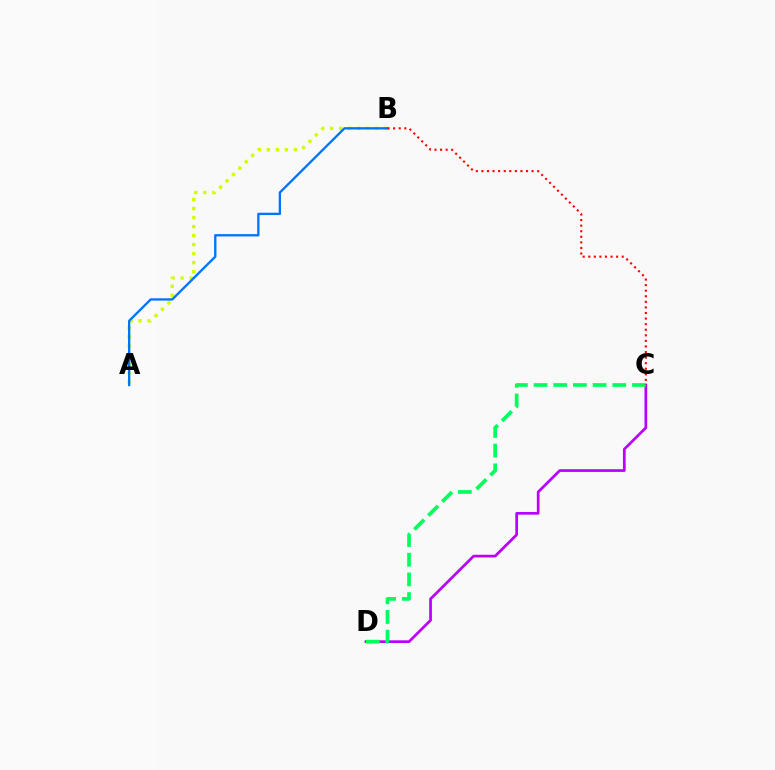{('C', 'D'): [{'color': '#b900ff', 'line_style': 'solid', 'thickness': 1.95}, {'color': '#00ff5c', 'line_style': 'dashed', 'thickness': 2.67}], ('A', 'B'): [{'color': '#d1ff00', 'line_style': 'dotted', 'thickness': 2.45}, {'color': '#0074ff', 'line_style': 'solid', 'thickness': 1.68}], ('B', 'C'): [{'color': '#ff0000', 'line_style': 'dotted', 'thickness': 1.51}]}